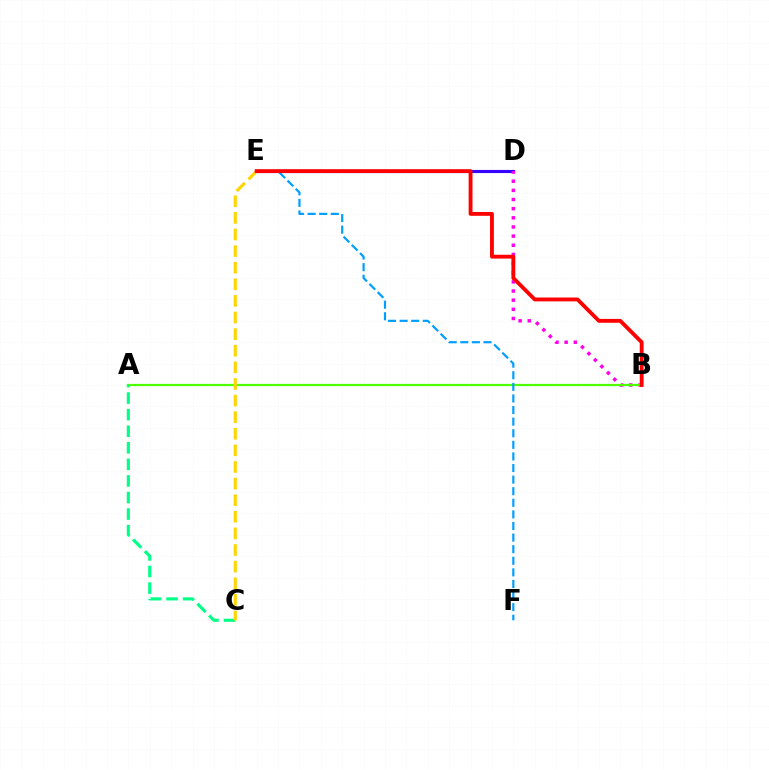{('D', 'E'): [{'color': '#3700ff', 'line_style': 'solid', 'thickness': 2.25}], ('B', 'D'): [{'color': '#ff00ed', 'line_style': 'dotted', 'thickness': 2.49}], ('A', 'B'): [{'color': '#4fff00', 'line_style': 'solid', 'thickness': 1.61}], ('A', 'C'): [{'color': '#00ff86', 'line_style': 'dashed', 'thickness': 2.25}], ('C', 'E'): [{'color': '#ffd500', 'line_style': 'dashed', 'thickness': 2.26}], ('E', 'F'): [{'color': '#009eff', 'line_style': 'dashed', 'thickness': 1.57}], ('B', 'E'): [{'color': '#ff0000', 'line_style': 'solid', 'thickness': 2.77}]}